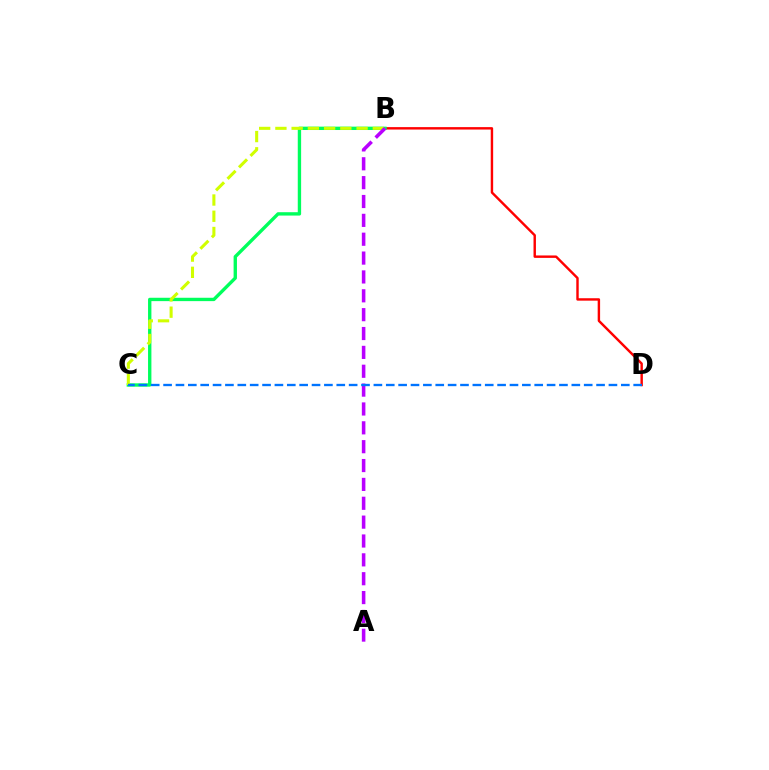{('B', 'D'): [{'color': '#ff0000', 'line_style': 'solid', 'thickness': 1.75}], ('B', 'C'): [{'color': '#00ff5c', 'line_style': 'solid', 'thickness': 2.42}, {'color': '#d1ff00', 'line_style': 'dashed', 'thickness': 2.21}], ('A', 'B'): [{'color': '#b900ff', 'line_style': 'dashed', 'thickness': 2.56}], ('C', 'D'): [{'color': '#0074ff', 'line_style': 'dashed', 'thickness': 1.68}]}